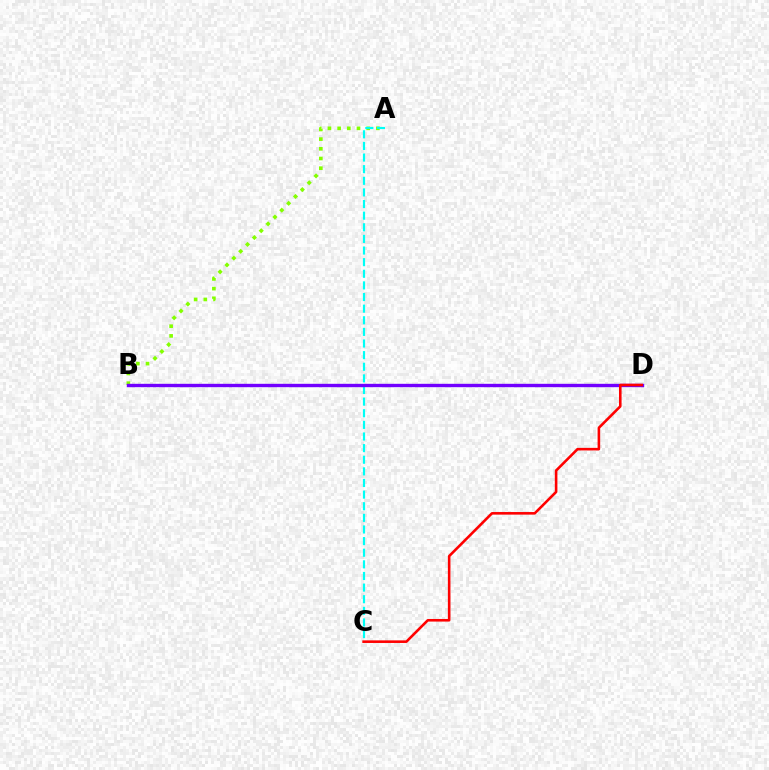{('A', 'B'): [{'color': '#84ff00', 'line_style': 'dotted', 'thickness': 2.63}], ('A', 'C'): [{'color': '#00fff6', 'line_style': 'dashed', 'thickness': 1.58}], ('B', 'D'): [{'color': '#7200ff', 'line_style': 'solid', 'thickness': 2.43}], ('C', 'D'): [{'color': '#ff0000', 'line_style': 'solid', 'thickness': 1.87}]}